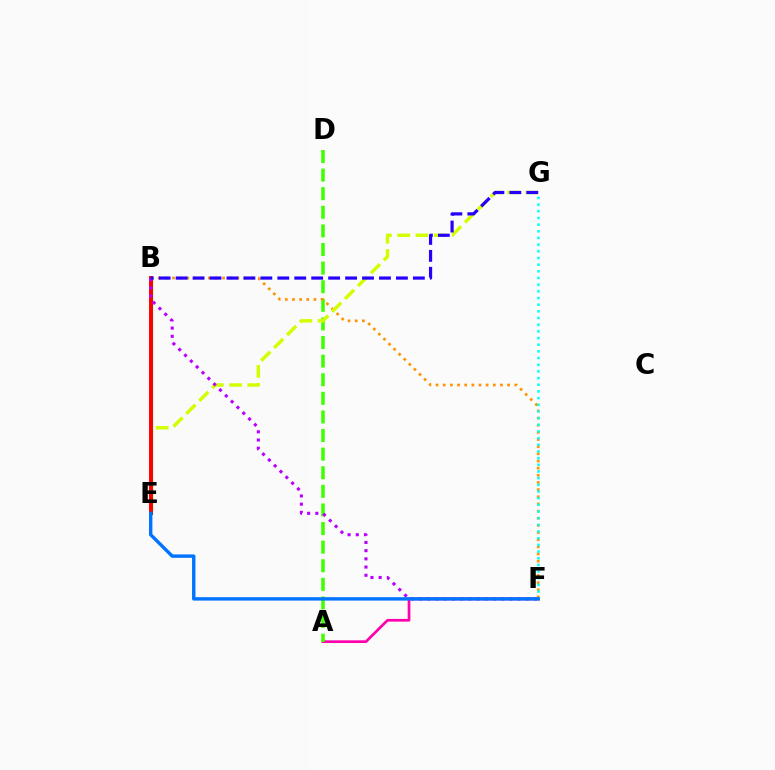{('A', 'F'): [{'color': '#ff00ac', 'line_style': 'solid', 'thickness': 1.93}], ('A', 'D'): [{'color': '#3dff00', 'line_style': 'dashed', 'thickness': 2.53}], ('B', 'F'): [{'color': '#ff9400', 'line_style': 'dotted', 'thickness': 1.94}, {'color': '#b900ff', 'line_style': 'dotted', 'thickness': 2.23}], ('B', 'E'): [{'color': '#00ff5c', 'line_style': 'solid', 'thickness': 2.38}, {'color': '#ff0000', 'line_style': 'solid', 'thickness': 2.84}], ('E', 'G'): [{'color': '#d1ff00', 'line_style': 'dashed', 'thickness': 2.47}], ('F', 'G'): [{'color': '#00fff6', 'line_style': 'dotted', 'thickness': 1.81}], ('B', 'G'): [{'color': '#2500ff', 'line_style': 'dashed', 'thickness': 2.3}], ('E', 'F'): [{'color': '#0074ff', 'line_style': 'solid', 'thickness': 2.45}]}